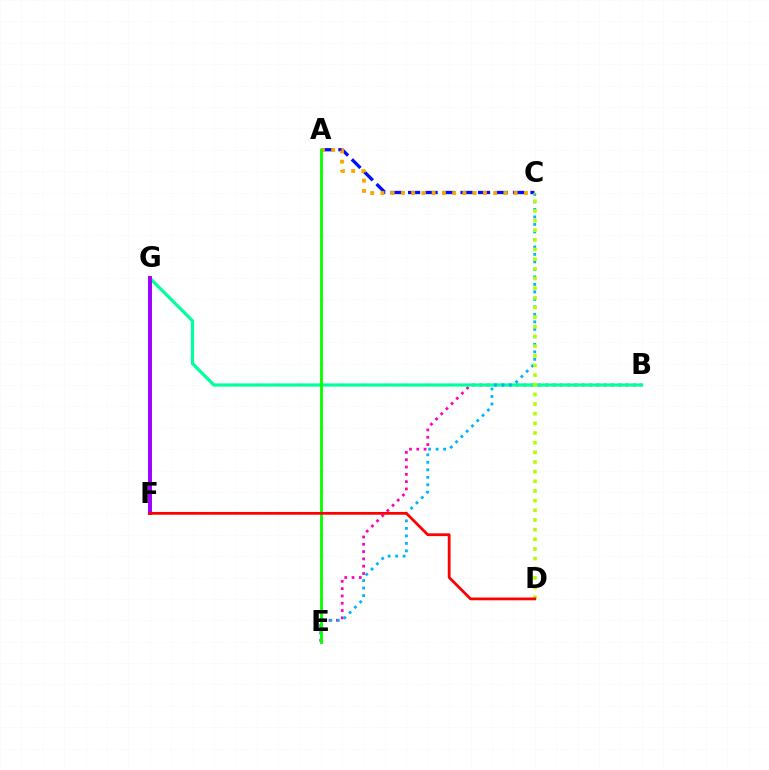{('B', 'E'): [{'color': '#ff00bd', 'line_style': 'dotted', 'thickness': 1.98}], ('B', 'G'): [{'color': '#00ff9d', 'line_style': 'solid', 'thickness': 2.31}], ('A', 'C'): [{'color': '#0010ff', 'line_style': 'dashed', 'thickness': 2.37}, {'color': '#ffa500', 'line_style': 'dotted', 'thickness': 2.78}], ('C', 'E'): [{'color': '#00b5ff', 'line_style': 'dotted', 'thickness': 2.04}], ('F', 'G'): [{'color': '#9b00ff', 'line_style': 'solid', 'thickness': 2.83}], ('C', 'D'): [{'color': '#b3ff00', 'line_style': 'dotted', 'thickness': 2.62}], ('A', 'E'): [{'color': '#08ff00', 'line_style': 'solid', 'thickness': 2.05}], ('D', 'F'): [{'color': '#ff0000', 'line_style': 'solid', 'thickness': 2.0}]}